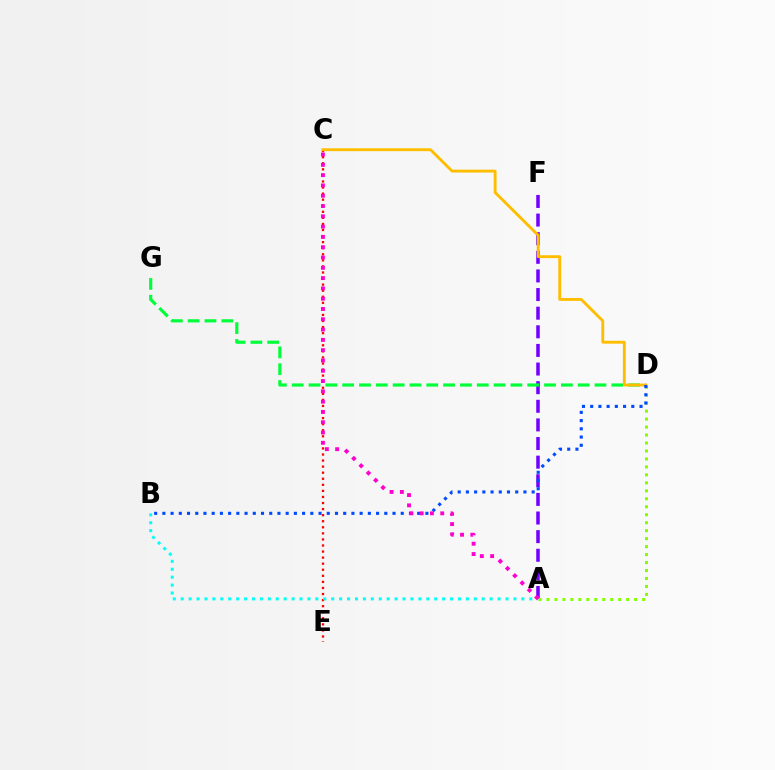{('A', 'F'): [{'color': '#7200ff', 'line_style': 'dashed', 'thickness': 2.53}], ('A', 'D'): [{'color': '#84ff00', 'line_style': 'dotted', 'thickness': 2.17}], ('C', 'E'): [{'color': '#ff0000', 'line_style': 'dotted', 'thickness': 1.65}], ('A', 'B'): [{'color': '#00fff6', 'line_style': 'dotted', 'thickness': 2.15}], ('D', 'G'): [{'color': '#00ff39', 'line_style': 'dashed', 'thickness': 2.29}], ('C', 'D'): [{'color': '#ffbd00', 'line_style': 'solid', 'thickness': 2.06}], ('B', 'D'): [{'color': '#004bff', 'line_style': 'dotted', 'thickness': 2.23}], ('A', 'C'): [{'color': '#ff00cf', 'line_style': 'dotted', 'thickness': 2.8}]}